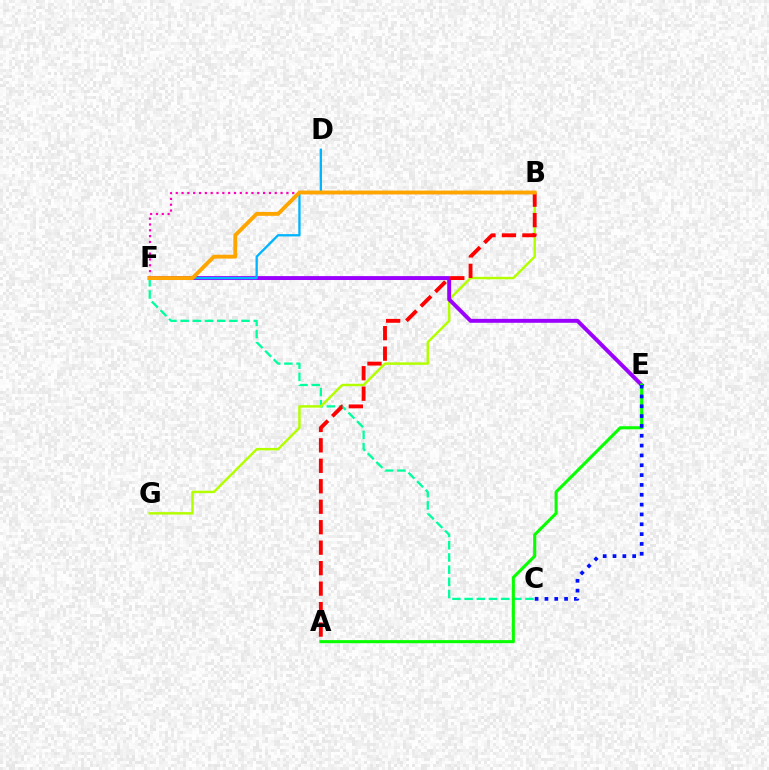{('C', 'F'): [{'color': '#00ff9d', 'line_style': 'dashed', 'thickness': 1.65}], ('B', 'G'): [{'color': '#b3ff00', 'line_style': 'solid', 'thickness': 1.77}], ('E', 'F'): [{'color': '#9b00ff', 'line_style': 'solid', 'thickness': 2.82}], ('D', 'F'): [{'color': '#00b5ff', 'line_style': 'solid', 'thickness': 1.66}], ('B', 'F'): [{'color': '#ff00bd', 'line_style': 'dotted', 'thickness': 1.58}, {'color': '#ffa500', 'line_style': 'solid', 'thickness': 2.78}], ('A', 'B'): [{'color': '#ff0000', 'line_style': 'dashed', 'thickness': 2.78}], ('A', 'E'): [{'color': '#08ff00', 'line_style': 'solid', 'thickness': 2.22}], ('C', 'E'): [{'color': '#0010ff', 'line_style': 'dotted', 'thickness': 2.67}]}